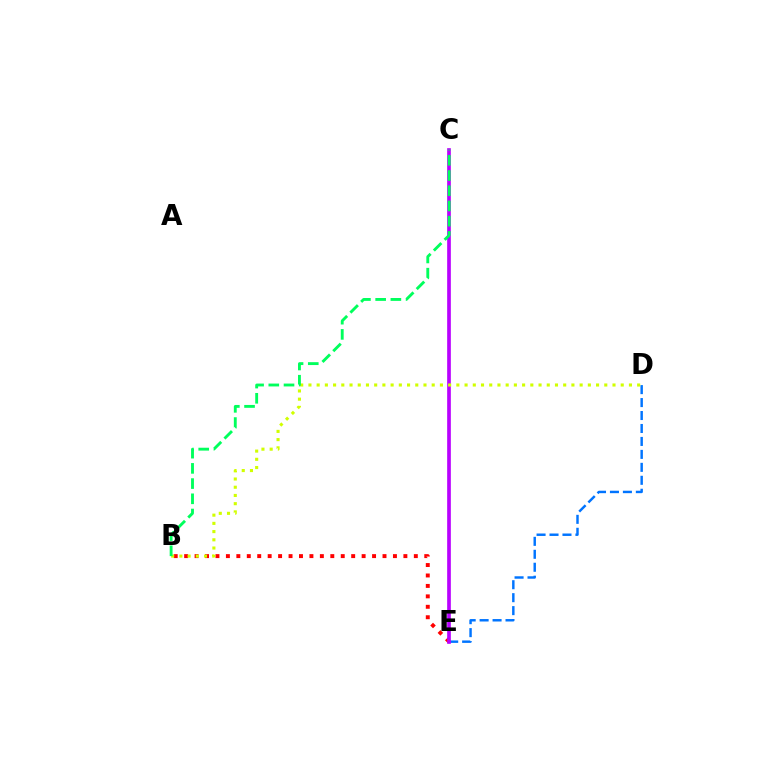{('B', 'E'): [{'color': '#ff0000', 'line_style': 'dotted', 'thickness': 2.84}], ('D', 'E'): [{'color': '#0074ff', 'line_style': 'dashed', 'thickness': 1.76}], ('C', 'E'): [{'color': '#b900ff', 'line_style': 'solid', 'thickness': 2.65}], ('B', 'D'): [{'color': '#d1ff00', 'line_style': 'dotted', 'thickness': 2.23}], ('B', 'C'): [{'color': '#00ff5c', 'line_style': 'dashed', 'thickness': 2.07}]}